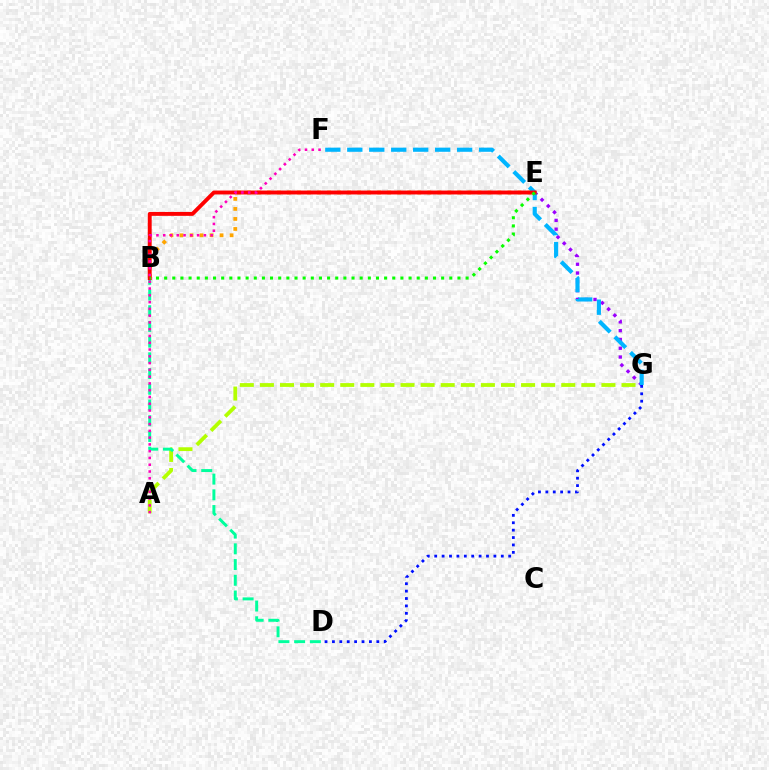{('E', 'G'): [{'color': '#9b00ff', 'line_style': 'dotted', 'thickness': 2.39}], ('A', 'G'): [{'color': '#b3ff00', 'line_style': 'dashed', 'thickness': 2.73}], ('B', 'E'): [{'color': '#ffa500', 'line_style': 'dotted', 'thickness': 2.72}, {'color': '#ff0000', 'line_style': 'solid', 'thickness': 2.81}, {'color': '#08ff00', 'line_style': 'dotted', 'thickness': 2.21}], ('B', 'D'): [{'color': '#00ff9d', 'line_style': 'dashed', 'thickness': 2.14}], ('F', 'G'): [{'color': '#00b5ff', 'line_style': 'dashed', 'thickness': 2.98}], ('D', 'G'): [{'color': '#0010ff', 'line_style': 'dotted', 'thickness': 2.01}], ('A', 'F'): [{'color': '#ff00bd', 'line_style': 'dotted', 'thickness': 1.84}]}